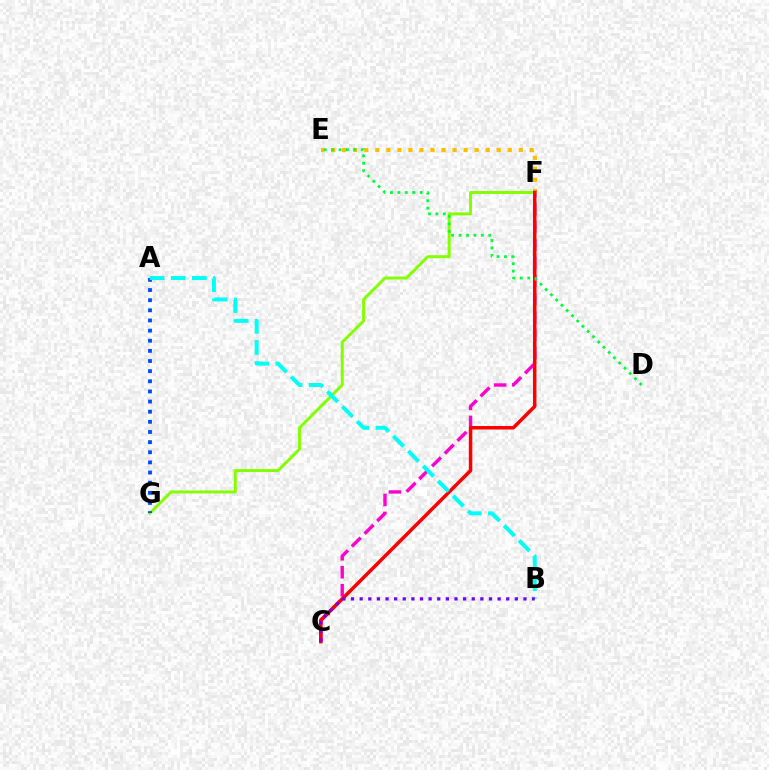{('C', 'F'): [{'color': '#ff00cf', 'line_style': 'dashed', 'thickness': 2.45}, {'color': '#ff0000', 'line_style': 'solid', 'thickness': 2.52}], ('F', 'G'): [{'color': '#84ff00', 'line_style': 'solid', 'thickness': 2.14}], ('E', 'F'): [{'color': '#ffbd00', 'line_style': 'dotted', 'thickness': 3.0}], ('A', 'G'): [{'color': '#004bff', 'line_style': 'dotted', 'thickness': 2.75}], ('D', 'E'): [{'color': '#00ff39', 'line_style': 'dotted', 'thickness': 2.02}], ('A', 'B'): [{'color': '#00fff6', 'line_style': 'dashed', 'thickness': 2.87}], ('B', 'C'): [{'color': '#7200ff', 'line_style': 'dotted', 'thickness': 2.34}]}